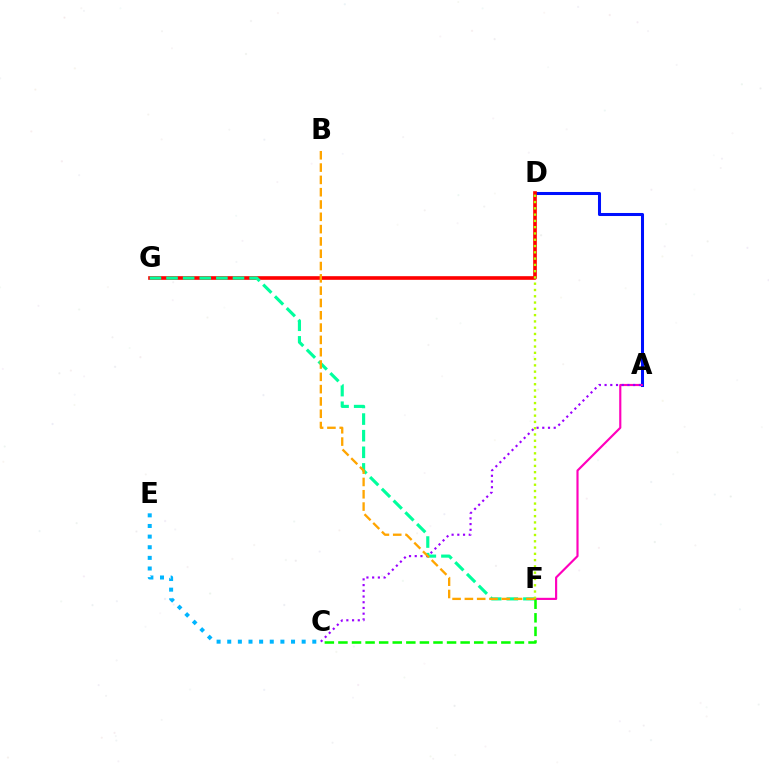{('C', 'E'): [{'color': '#00b5ff', 'line_style': 'dotted', 'thickness': 2.89}], ('A', 'D'): [{'color': '#0010ff', 'line_style': 'solid', 'thickness': 2.19}], ('D', 'G'): [{'color': '#ff0000', 'line_style': 'solid', 'thickness': 2.62}], ('F', 'G'): [{'color': '#00ff9d', 'line_style': 'dashed', 'thickness': 2.26}], ('A', 'F'): [{'color': '#ff00bd', 'line_style': 'solid', 'thickness': 1.55}], ('A', 'C'): [{'color': '#9b00ff', 'line_style': 'dotted', 'thickness': 1.55}], ('C', 'F'): [{'color': '#08ff00', 'line_style': 'dashed', 'thickness': 1.84}], ('D', 'F'): [{'color': '#b3ff00', 'line_style': 'dotted', 'thickness': 1.71}], ('B', 'F'): [{'color': '#ffa500', 'line_style': 'dashed', 'thickness': 1.67}]}